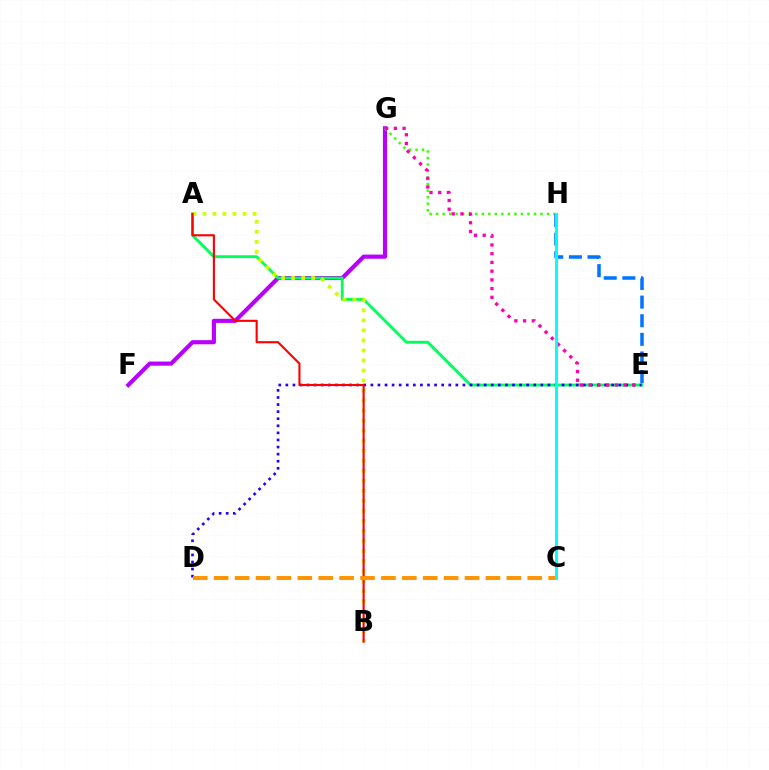{('F', 'G'): [{'color': '#b900ff', 'line_style': 'solid', 'thickness': 2.98}], ('A', 'E'): [{'color': '#00ff5c', 'line_style': 'solid', 'thickness': 2.06}], ('G', 'H'): [{'color': '#3dff00', 'line_style': 'dotted', 'thickness': 1.77}], ('D', 'E'): [{'color': '#2500ff', 'line_style': 'dotted', 'thickness': 1.92}], ('A', 'B'): [{'color': '#d1ff00', 'line_style': 'dotted', 'thickness': 2.72}, {'color': '#ff0000', 'line_style': 'solid', 'thickness': 1.53}], ('E', 'G'): [{'color': '#ff00ac', 'line_style': 'dotted', 'thickness': 2.37}], ('E', 'H'): [{'color': '#0074ff', 'line_style': 'dashed', 'thickness': 2.53}], ('C', 'D'): [{'color': '#ff9400', 'line_style': 'dashed', 'thickness': 2.84}], ('C', 'H'): [{'color': '#00fff6', 'line_style': 'solid', 'thickness': 2.12}]}